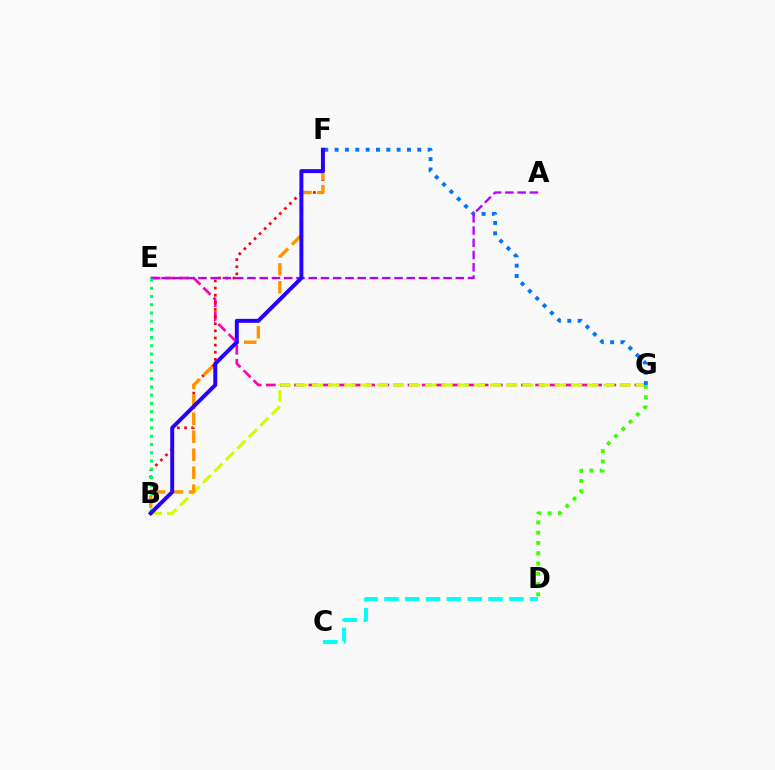{('E', 'G'): [{'color': '#ff00ac', 'line_style': 'dashed', 'thickness': 1.93}], ('B', 'F'): [{'color': '#ff0000', 'line_style': 'dotted', 'thickness': 1.94}, {'color': '#ff9400', 'line_style': 'dashed', 'thickness': 2.44}, {'color': '#2500ff', 'line_style': 'solid', 'thickness': 2.84}], ('B', 'G'): [{'color': '#d1ff00', 'line_style': 'dashed', 'thickness': 2.2}], ('D', 'G'): [{'color': '#3dff00', 'line_style': 'dotted', 'thickness': 2.79}], ('F', 'G'): [{'color': '#0074ff', 'line_style': 'dotted', 'thickness': 2.81}], ('C', 'D'): [{'color': '#00fff6', 'line_style': 'dashed', 'thickness': 2.83}], ('A', 'E'): [{'color': '#b900ff', 'line_style': 'dashed', 'thickness': 1.67}], ('B', 'E'): [{'color': '#00ff5c', 'line_style': 'dotted', 'thickness': 2.23}]}